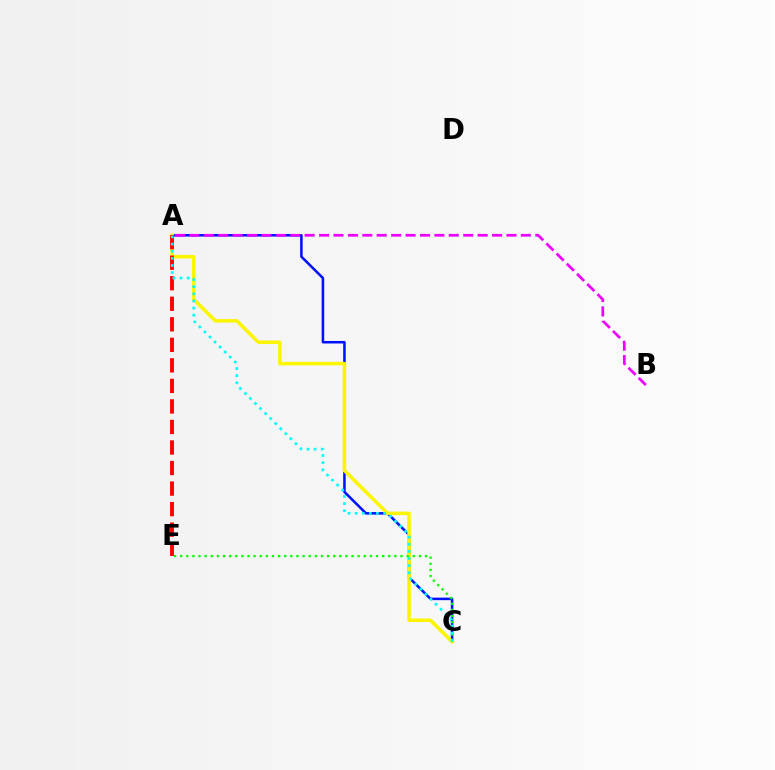{('A', 'C'): [{'color': '#0010ff', 'line_style': 'solid', 'thickness': 1.82}, {'color': '#fcf500', 'line_style': 'solid', 'thickness': 2.51}, {'color': '#00fff6', 'line_style': 'dotted', 'thickness': 1.94}], ('A', 'B'): [{'color': '#ee00ff', 'line_style': 'dashed', 'thickness': 1.96}], ('C', 'E'): [{'color': '#08ff00', 'line_style': 'dotted', 'thickness': 1.66}], ('A', 'E'): [{'color': '#ff0000', 'line_style': 'dashed', 'thickness': 2.79}]}